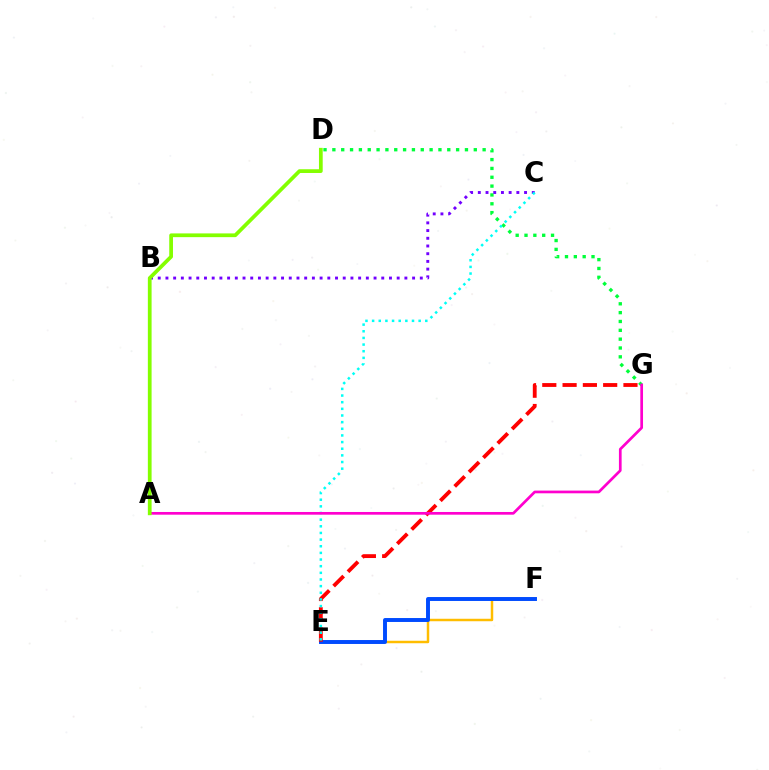{('D', 'G'): [{'color': '#00ff39', 'line_style': 'dotted', 'thickness': 2.4}], ('E', 'F'): [{'color': '#ffbd00', 'line_style': 'solid', 'thickness': 1.78}, {'color': '#004bff', 'line_style': 'solid', 'thickness': 2.83}], ('E', 'G'): [{'color': '#ff0000', 'line_style': 'dashed', 'thickness': 2.76}], ('B', 'C'): [{'color': '#7200ff', 'line_style': 'dotted', 'thickness': 2.09}], ('C', 'E'): [{'color': '#00fff6', 'line_style': 'dotted', 'thickness': 1.81}], ('A', 'G'): [{'color': '#ff00cf', 'line_style': 'solid', 'thickness': 1.95}], ('A', 'D'): [{'color': '#84ff00', 'line_style': 'solid', 'thickness': 2.69}]}